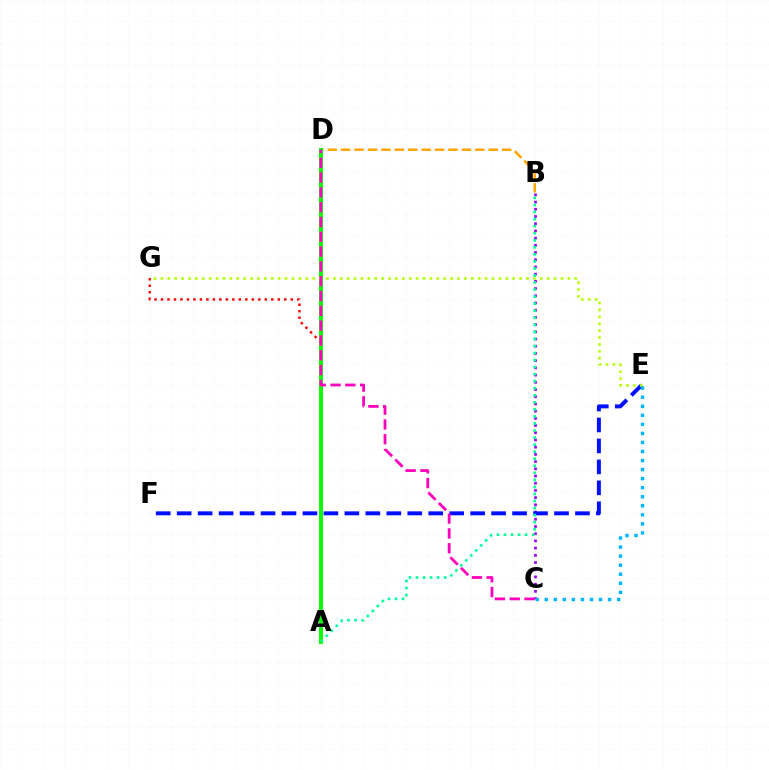{('B', 'C'): [{'color': '#9b00ff', 'line_style': 'dotted', 'thickness': 1.96}], ('A', 'G'): [{'color': '#ff0000', 'line_style': 'dotted', 'thickness': 1.76}], ('B', 'D'): [{'color': '#ffa500', 'line_style': 'dashed', 'thickness': 1.82}], ('E', 'F'): [{'color': '#0010ff', 'line_style': 'dashed', 'thickness': 2.85}], ('A', 'D'): [{'color': '#08ff00', 'line_style': 'solid', 'thickness': 2.82}], ('E', 'G'): [{'color': '#b3ff00', 'line_style': 'dotted', 'thickness': 1.87}], ('C', 'E'): [{'color': '#00b5ff', 'line_style': 'dotted', 'thickness': 2.46}], ('A', 'B'): [{'color': '#00ff9d', 'line_style': 'dotted', 'thickness': 1.91}], ('C', 'D'): [{'color': '#ff00bd', 'line_style': 'dashed', 'thickness': 2.01}]}